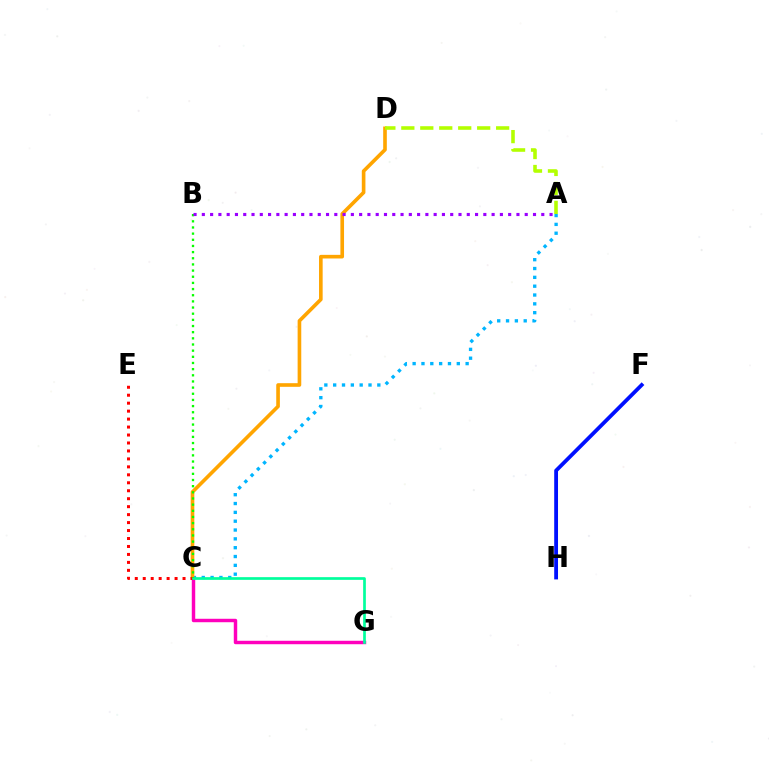{('C', 'G'): [{'color': '#ff00bd', 'line_style': 'solid', 'thickness': 2.48}, {'color': '#00ff9d', 'line_style': 'solid', 'thickness': 1.94}], ('A', 'C'): [{'color': '#00b5ff', 'line_style': 'dotted', 'thickness': 2.4}], ('C', 'D'): [{'color': '#ffa500', 'line_style': 'solid', 'thickness': 2.62}], ('C', 'E'): [{'color': '#ff0000', 'line_style': 'dotted', 'thickness': 2.16}], ('B', 'C'): [{'color': '#08ff00', 'line_style': 'dotted', 'thickness': 1.67}], ('A', 'B'): [{'color': '#9b00ff', 'line_style': 'dotted', 'thickness': 2.25}], ('A', 'D'): [{'color': '#b3ff00', 'line_style': 'dashed', 'thickness': 2.58}], ('F', 'H'): [{'color': '#0010ff', 'line_style': 'solid', 'thickness': 2.74}]}